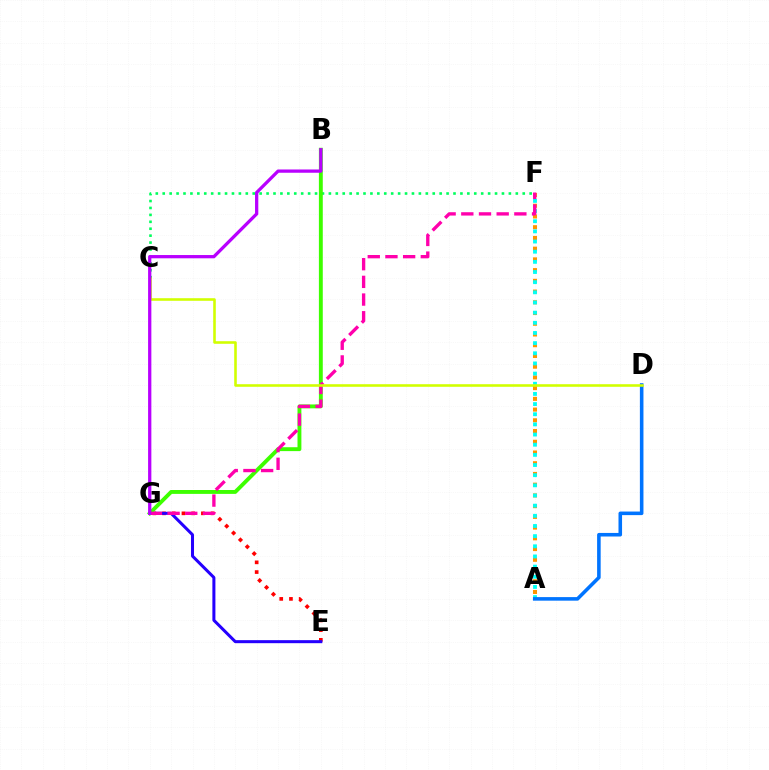{('E', 'G'): [{'color': '#ff0000', 'line_style': 'dotted', 'thickness': 2.64}, {'color': '#2500ff', 'line_style': 'solid', 'thickness': 2.18}], ('C', 'F'): [{'color': '#00ff5c', 'line_style': 'dotted', 'thickness': 1.88}], ('B', 'G'): [{'color': '#3dff00', 'line_style': 'solid', 'thickness': 2.8}, {'color': '#b900ff', 'line_style': 'solid', 'thickness': 2.35}], ('A', 'F'): [{'color': '#ff9400', 'line_style': 'dotted', 'thickness': 2.91}, {'color': '#00fff6', 'line_style': 'dotted', 'thickness': 2.76}], ('F', 'G'): [{'color': '#ff00ac', 'line_style': 'dashed', 'thickness': 2.4}], ('A', 'D'): [{'color': '#0074ff', 'line_style': 'solid', 'thickness': 2.57}], ('C', 'D'): [{'color': '#d1ff00', 'line_style': 'solid', 'thickness': 1.86}]}